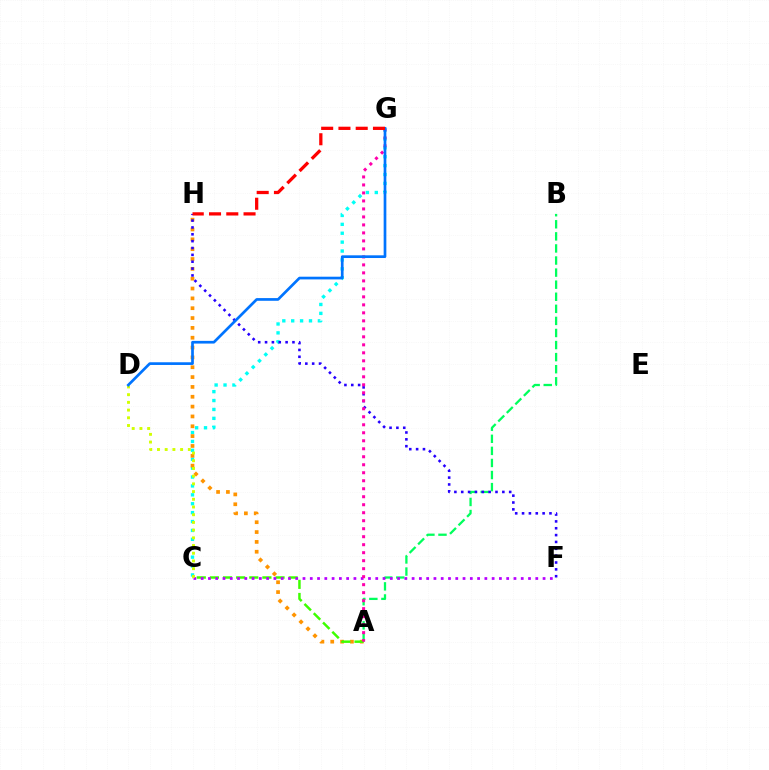{('C', 'G'): [{'color': '#00fff6', 'line_style': 'dotted', 'thickness': 2.42}], ('A', 'B'): [{'color': '#00ff5c', 'line_style': 'dashed', 'thickness': 1.64}], ('A', 'H'): [{'color': '#ff9400', 'line_style': 'dotted', 'thickness': 2.67}], ('A', 'C'): [{'color': '#3dff00', 'line_style': 'dashed', 'thickness': 1.78}], ('C', 'F'): [{'color': '#b900ff', 'line_style': 'dotted', 'thickness': 1.98}], ('F', 'H'): [{'color': '#2500ff', 'line_style': 'dotted', 'thickness': 1.86}], ('C', 'D'): [{'color': '#d1ff00', 'line_style': 'dotted', 'thickness': 2.09}], ('A', 'G'): [{'color': '#ff00ac', 'line_style': 'dotted', 'thickness': 2.17}], ('D', 'G'): [{'color': '#0074ff', 'line_style': 'solid', 'thickness': 1.94}], ('G', 'H'): [{'color': '#ff0000', 'line_style': 'dashed', 'thickness': 2.35}]}